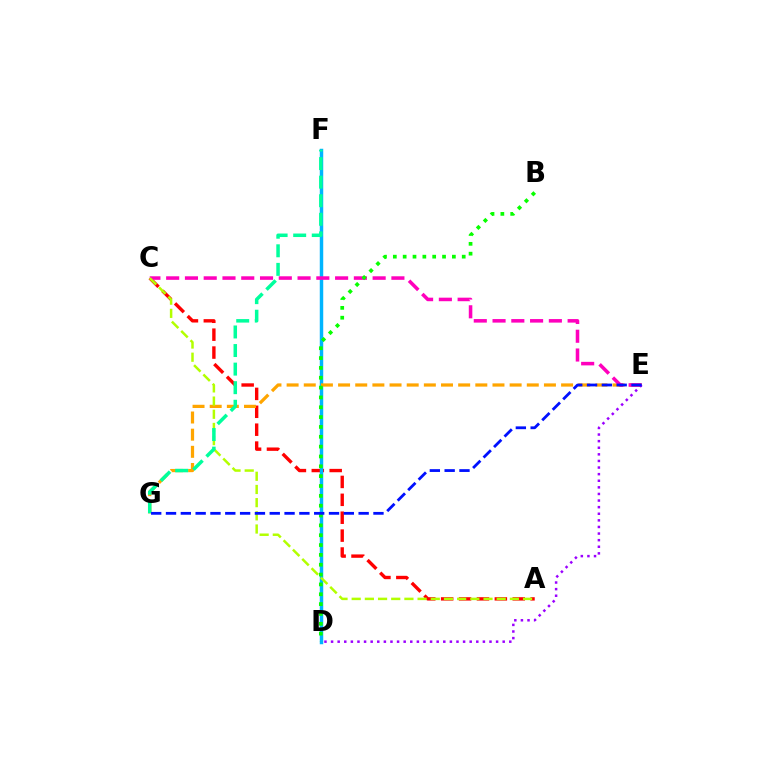{('A', 'C'): [{'color': '#ff0000', 'line_style': 'dashed', 'thickness': 2.43}, {'color': '#b3ff00', 'line_style': 'dashed', 'thickness': 1.79}], ('D', 'F'): [{'color': '#00b5ff', 'line_style': 'solid', 'thickness': 2.49}], ('E', 'G'): [{'color': '#ffa500', 'line_style': 'dashed', 'thickness': 2.33}, {'color': '#0010ff', 'line_style': 'dashed', 'thickness': 2.01}], ('C', 'E'): [{'color': '#ff00bd', 'line_style': 'dashed', 'thickness': 2.55}], ('D', 'E'): [{'color': '#9b00ff', 'line_style': 'dotted', 'thickness': 1.79}], ('F', 'G'): [{'color': '#00ff9d', 'line_style': 'dashed', 'thickness': 2.52}], ('B', 'D'): [{'color': '#08ff00', 'line_style': 'dotted', 'thickness': 2.67}]}